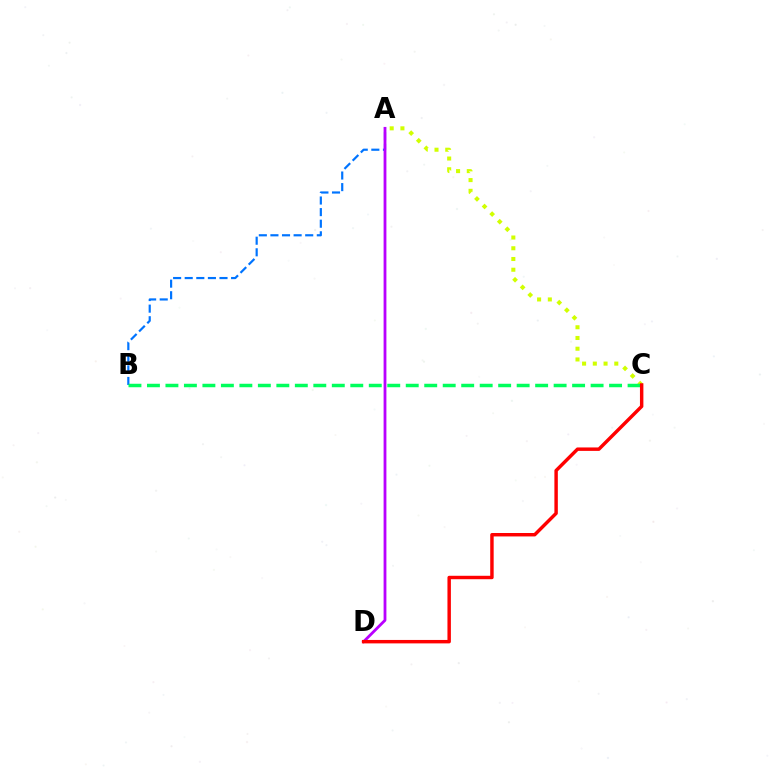{('A', 'C'): [{'color': '#d1ff00', 'line_style': 'dotted', 'thickness': 2.92}], ('A', 'B'): [{'color': '#0074ff', 'line_style': 'dashed', 'thickness': 1.58}], ('A', 'D'): [{'color': '#b900ff', 'line_style': 'solid', 'thickness': 2.02}], ('B', 'C'): [{'color': '#00ff5c', 'line_style': 'dashed', 'thickness': 2.51}], ('C', 'D'): [{'color': '#ff0000', 'line_style': 'solid', 'thickness': 2.47}]}